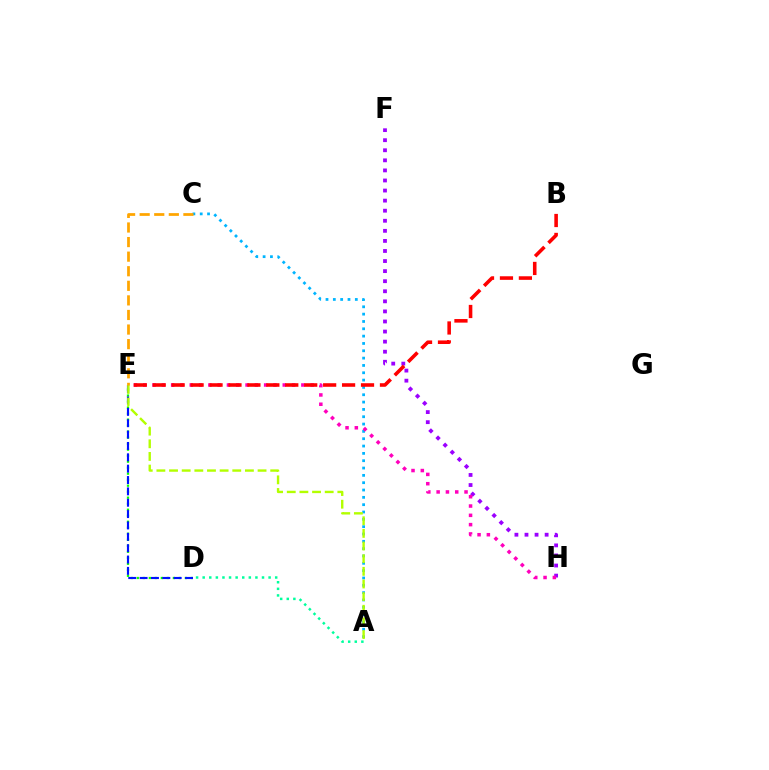{('F', 'H'): [{'color': '#9b00ff', 'line_style': 'dotted', 'thickness': 2.74}], ('D', 'E'): [{'color': '#08ff00', 'line_style': 'dotted', 'thickness': 1.63}, {'color': '#0010ff', 'line_style': 'dashed', 'thickness': 1.54}], ('A', 'C'): [{'color': '#00b5ff', 'line_style': 'dotted', 'thickness': 1.99}], ('A', 'E'): [{'color': '#b3ff00', 'line_style': 'dashed', 'thickness': 1.72}], ('C', 'E'): [{'color': '#ffa500', 'line_style': 'dashed', 'thickness': 1.98}], ('E', 'H'): [{'color': '#ff00bd', 'line_style': 'dotted', 'thickness': 2.53}], ('A', 'D'): [{'color': '#00ff9d', 'line_style': 'dotted', 'thickness': 1.79}], ('B', 'E'): [{'color': '#ff0000', 'line_style': 'dashed', 'thickness': 2.57}]}